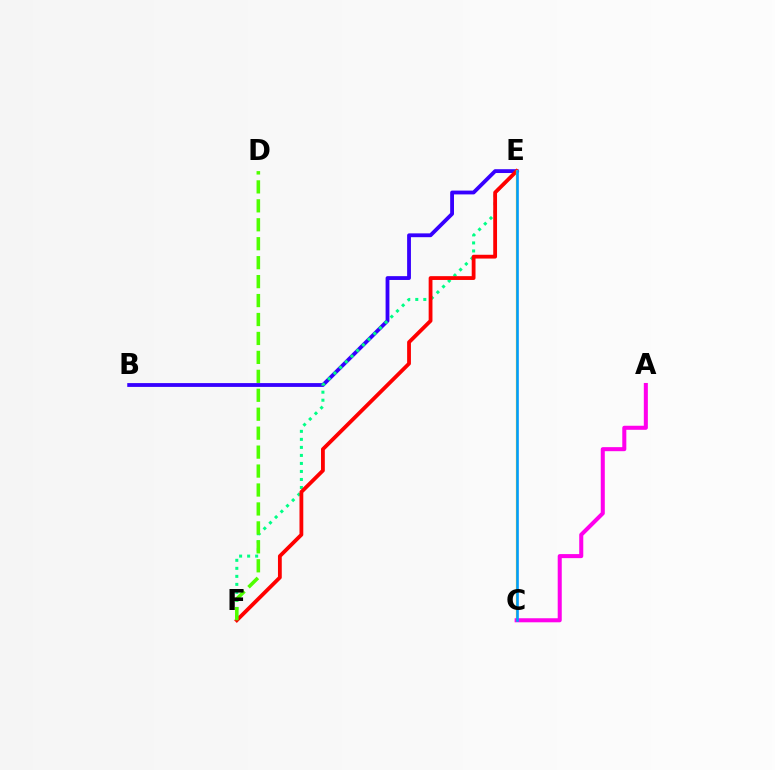{('B', 'E'): [{'color': '#3700ff', 'line_style': 'solid', 'thickness': 2.75}], ('E', 'F'): [{'color': '#00ff86', 'line_style': 'dotted', 'thickness': 2.18}, {'color': '#ff0000', 'line_style': 'solid', 'thickness': 2.74}], ('C', 'E'): [{'color': '#ffd500', 'line_style': 'solid', 'thickness': 1.63}, {'color': '#009eff', 'line_style': 'solid', 'thickness': 1.89}], ('A', 'C'): [{'color': '#ff00ed', 'line_style': 'solid', 'thickness': 2.91}], ('D', 'F'): [{'color': '#4fff00', 'line_style': 'dashed', 'thickness': 2.57}]}